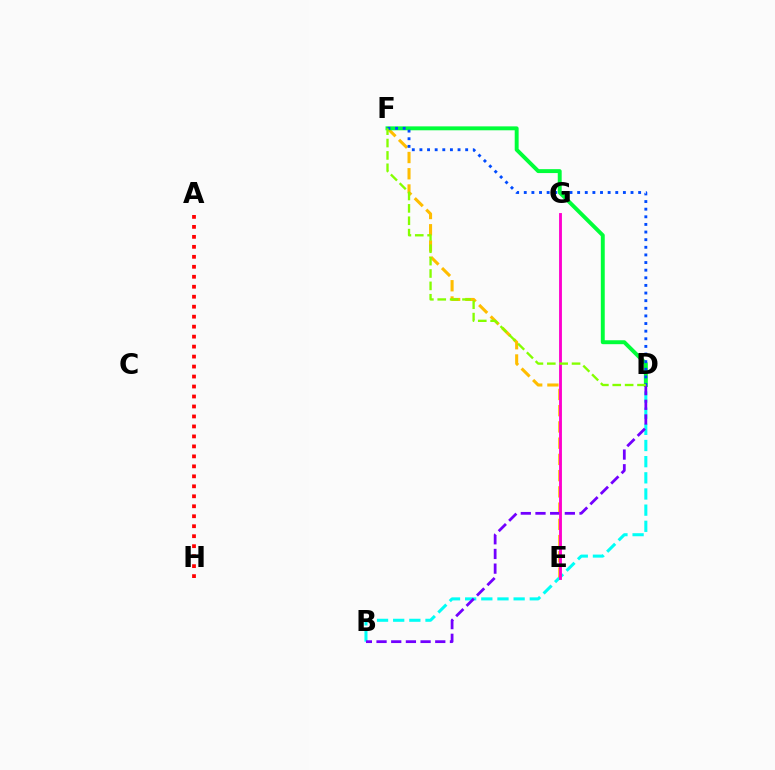{('A', 'H'): [{'color': '#ff0000', 'line_style': 'dotted', 'thickness': 2.71}], ('B', 'D'): [{'color': '#00fff6', 'line_style': 'dashed', 'thickness': 2.2}, {'color': '#7200ff', 'line_style': 'dashed', 'thickness': 1.99}], ('E', 'F'): [{'color': '#ffbd00', 'line_style': 'dashed', 'thickness': 2.21}], ('D', 'F'): [{'color': '#00ff39', 'line_style': 'solid', 'thickness': 2.82}, {'color': '#004bff', 'line_style': 'dotted', 'thickness': 2.07}, {'color': '#84ff00', 'line_style': 'dashed', 'thickness': 1.68}], ('E', 'G'): [{'color': '#ff00cf', 'line_style': 'solid', 'thickness': 2.06}]}